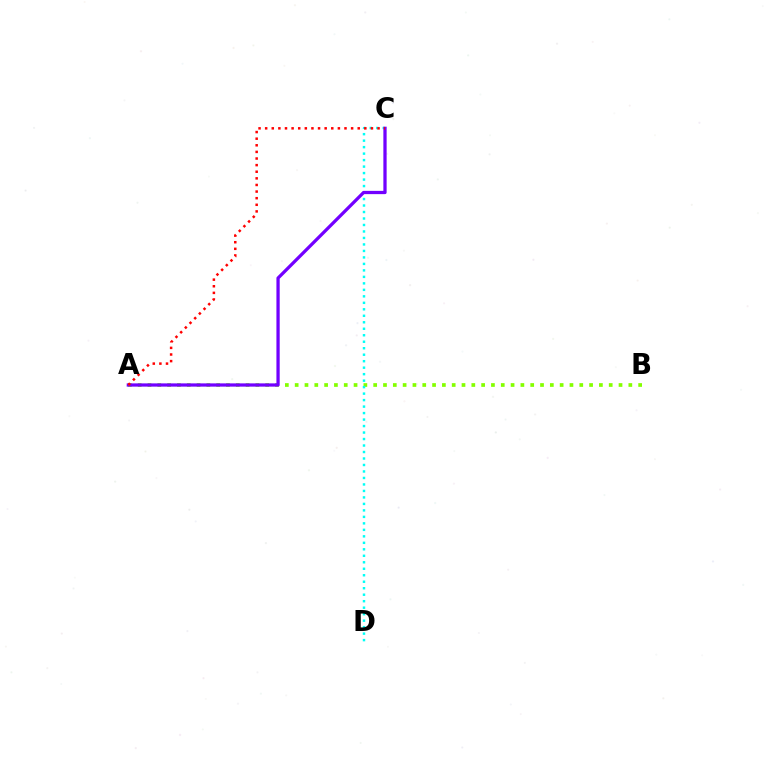{('A', 'B'): [{'color': '#84ff00', 'line_style': 'dotted', 'thickness': 2.67}], ('C', 'D'): [{'color': '#00fff6', 'line_style': 'dotted', 'thickness': 1.76}], ('A', 'C'): [{'color': '#7200ff', 'line_style': 'solid', 'thickness': 2.35}, {'color': '#ff0000', 'line_style': 'dotted', 'thickness': 1.8}]}